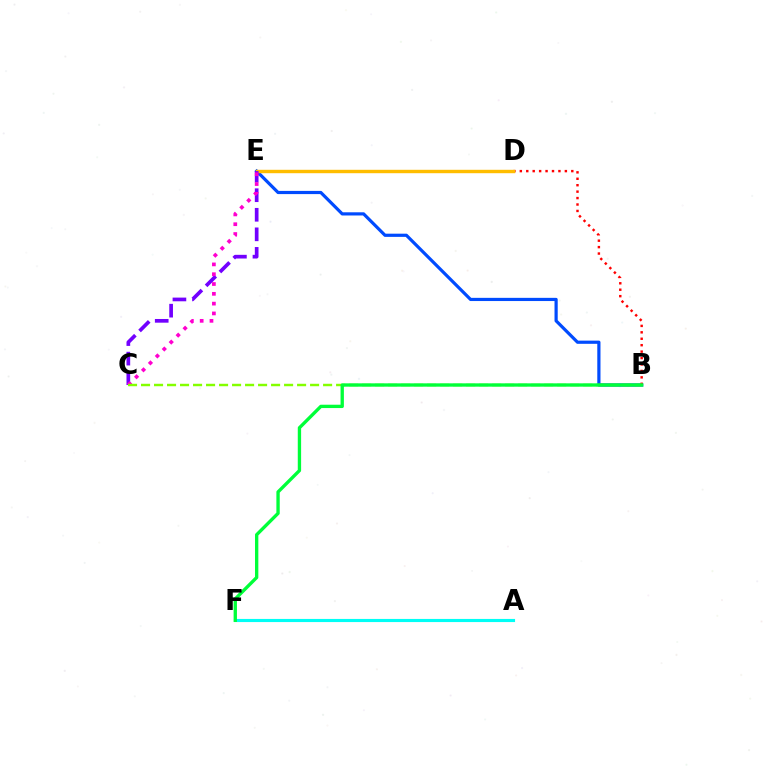{('A', 'F'): [{'color': '#00fff6', 'line_style': 'solid', 'thickness': 2.25}], ('B', 'E'): [{'color': '#004bff', 'line_style': 'solid', 'thickness': 2.3}], ('B', 'D'): [{'color': '#ff0000', 'line_style': 'dotted', 'thickness': 1.75}], ('D', 'E'): [{'color': '#ffbd00', 'line_style': 'solid', 'thickness': 2.45}], ('C', 'E'): [{'color': '#7200ff', 'line_style': 'dashed', 'thickness': 2.66}, {'color': '#ff00cf', 'line_style': 'dotted', 'thickness': 2.66}], ('B', 'C'): [{'color': '#84ff00', 'line_style': 'dashed', 'thickness': 1.77}], ('B', 'F'): [{'color': '#00ff39', 'line_style': 'solid', 'thickness': 2.4}]}